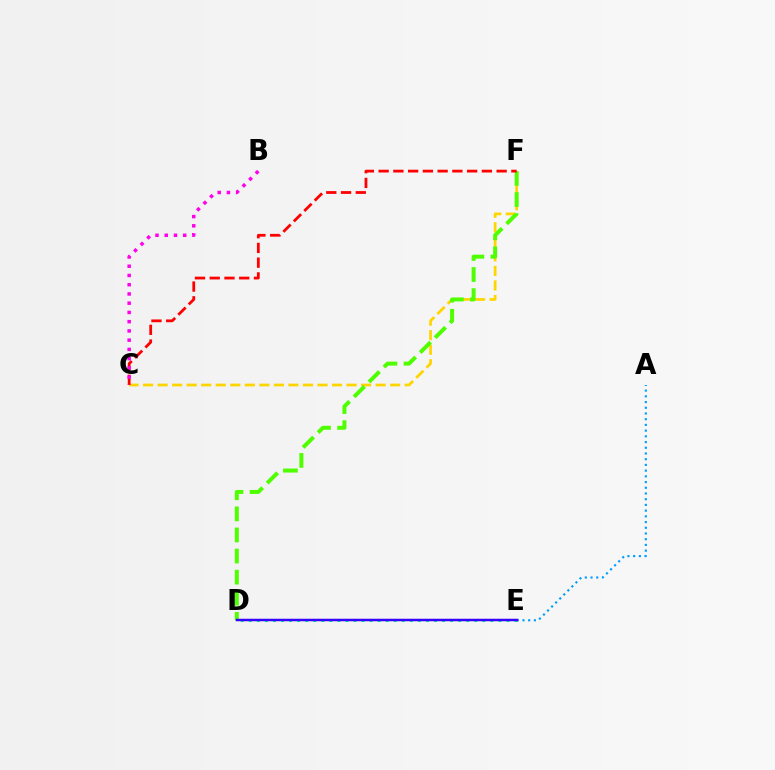{('D', 'E'): [{'color': '#00ff86', 'line_style': 'dotted', 'thickness': 2.19}, {'color': '#3700ff', 'line_style': 'solid', 'thickness': 1.79}], ('C', 'F'): [{'color': '#ffd500', 'line_style': 'dashed', 'thickness': 1.97}, {'color': '#ff0000', 'line_style': 'dashed', 'thickness': 2.0}], ('D', 'F'): [{'color': '#4fff00', 'line_style': 'dashed', 'thickness': 2.87}], ('B', 'C'): [{'color': '#ff00ed', 'line_style': 'dotted', 'thickness': 2.51}], ('A', 'E'): [{'color': '#009eff', 'line_style': 'dotted', 'thickness': 1.55}]}